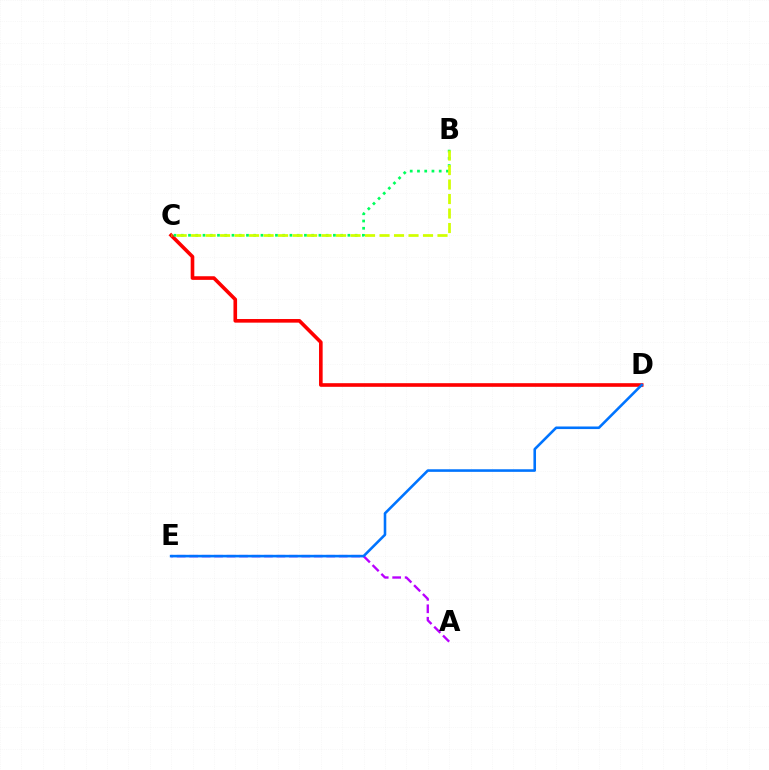{('A', 'E'): [{'color': '#b900ff', 'line_style': 'dashed', 'thickness': 1.69}], ('C', 'D'): [{'color': '#ff0000', 'line_style': 'solid', 'thickness': 2.61}], ('B', 'C'): [{'color': '#00ff5c', 'line_style': 'dotted', 'thickness': 1.97}, {'color': '#d1ff00', 'line_style': 'dashed', 'thickness': 1.97}], ('D', 'E'): [{'color': '#0074ff', 'line_style': 'solid', 'thickness': 1.86}]}